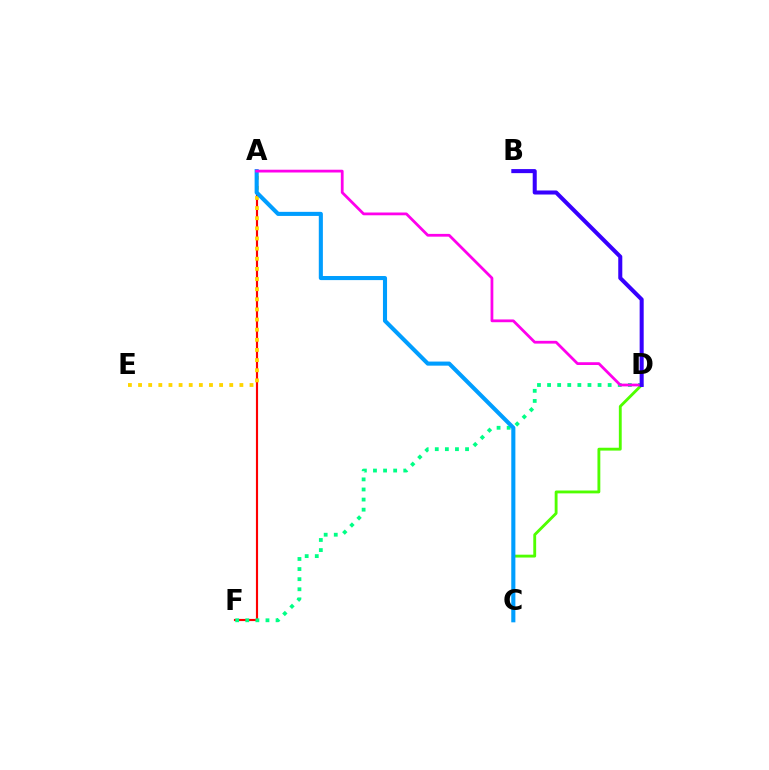{('A', 'F'): [{'color': '#ff0000', 'line_style': 'solid', 'thickness': 1.55}], ('A', 'E'): [{'color': '#ffd500', 'line_style': 'dotted', 'thickness': 2.75}], ('D', 'F'): [{'color': '#00ff86', 'line_style': 'dotted', 'thickness': 2.74}], ('C', 'D'): [{'color': '#4fff00', 'line_style': 'solid', 'thickness': 2.06}], ('A', 'C'): [{'color': '#009eff', 'line_style': 'solid', 'thickness': 2.95}], ('A', 'D'): [{'color': '#ff00ed', 'line_style': 'solid', 'thickness': 2.0}], ('B', 'D'): [{'color': '#3700ff', 'line_style': 'solid', 'thickness': 2.91}]}